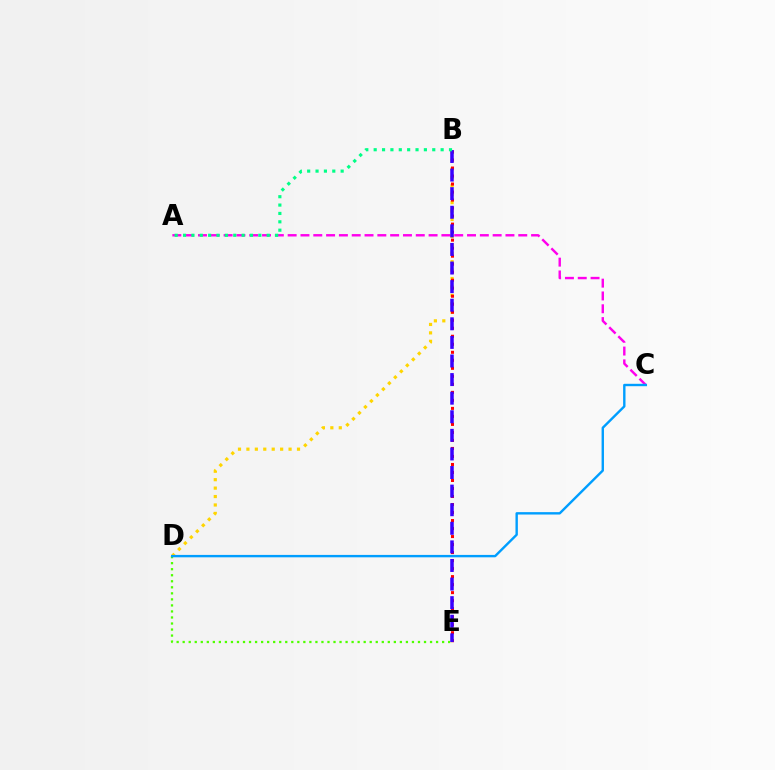{('B', 'D'): [{'color': '#ffd500', 'line_style': 'dotted', 'thickness': 2.29}], ('D', 'E'): [{'color': '#4fff00', 'line_style': 'dotted', 'thickness': 1.64}], ('A', 'C'): [{'color': '#ff00ed', 'line_style': 'dashed', 'thickness': 1.74}], ('B', 'E'): [{'color': '#ff0000', 'line_style': 'dotted', 'thickness': 2.18}, {'color': '#3700ff', 'line_style': 'dashed', 'thickness': 2.53}], ('C', 'D'): [{'color': '#009eff', 'line_style': 'solid', 'thickness': 1.72}], ('A', 'B'): [{'color': '#00ff86', 'line_style': 'dotted', 'thickness': 2.27}]}